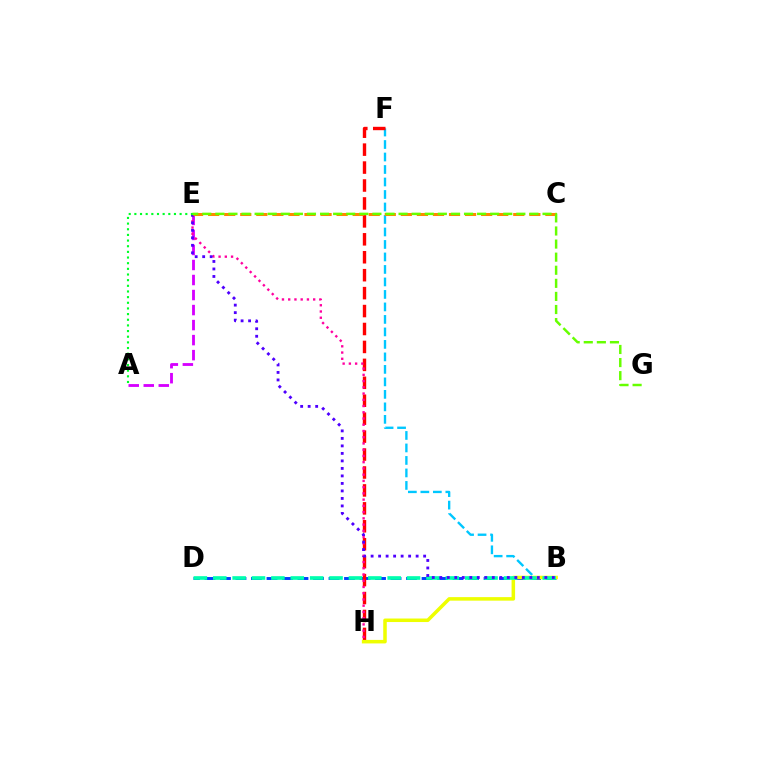{('B', 'D'): [{'color': '#003fff', 'line_style': 'dashed', 'thickness': 2.11}, {'color': '#00ffaf', 'line_style': 'dashed', 'thickness': 2.63}], ('B', 'F'): [{'color': '#00c7ff', 'line_style': 'dashed', 'thickness': 1.7}], ('F', 'H'): [{'color': '#ff0000', 'line_style': 'dashed', 'thickness': 2.44}], ('B', 'H'): [{'color': '#eeff00', 'line_style': 'solid', 'thickness': 2.54}], ('A', 'E'): [{'color': '#d600ff', 'line_style': 'dashed', 'thickness': 2.04}, {'color': '#00ff27', 'line_style': 'dotted', 'thickness': 1.54}], ('E', 'H'): [{'color': '#ff00a0', 'line_style': 'dotted', 'thickness': 1.7}], ('B', 'E'): [{'color': '#4f00ff', 'line_style': 'dotted', 'thickness': 2.04}], ('C', 'E'): [{'color': '#ff8800', 'line_style': 'dashed', 'thickness': 2.18}], ('E', 'G'): [{'color': '#66ff00', 'line_style': 'dashed', 'thickness': 1.78}]}